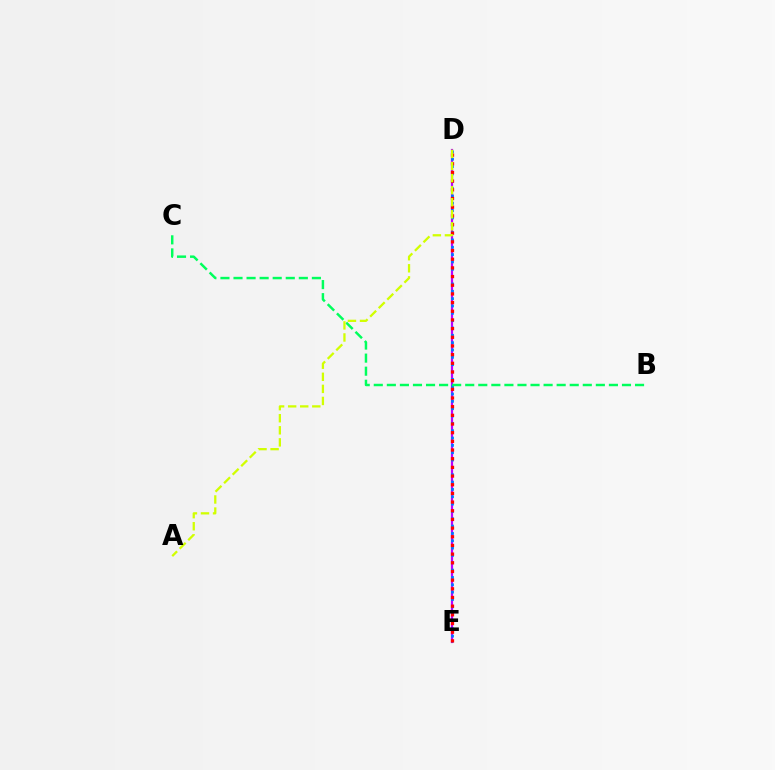{('D', 'E'): [{'color': '#b900ff', 'line_style': 'solid', 'thickness': 1.58}, {'color': '#0074ff', 'line_style': 'dotted', 'thickness': 1.99}, {'color': '#ff0000', 'line_style': 'dotted', 'thickness': 2.36}], ('B', 'C'): [{'color': '#00ff5c', 'line_style': 'dashed', 'thickness': 1.77}], ('A', 'D'): [{'color': '#d1ff00', 'line_style': 'dashed', 'thickness': 1.64}]}